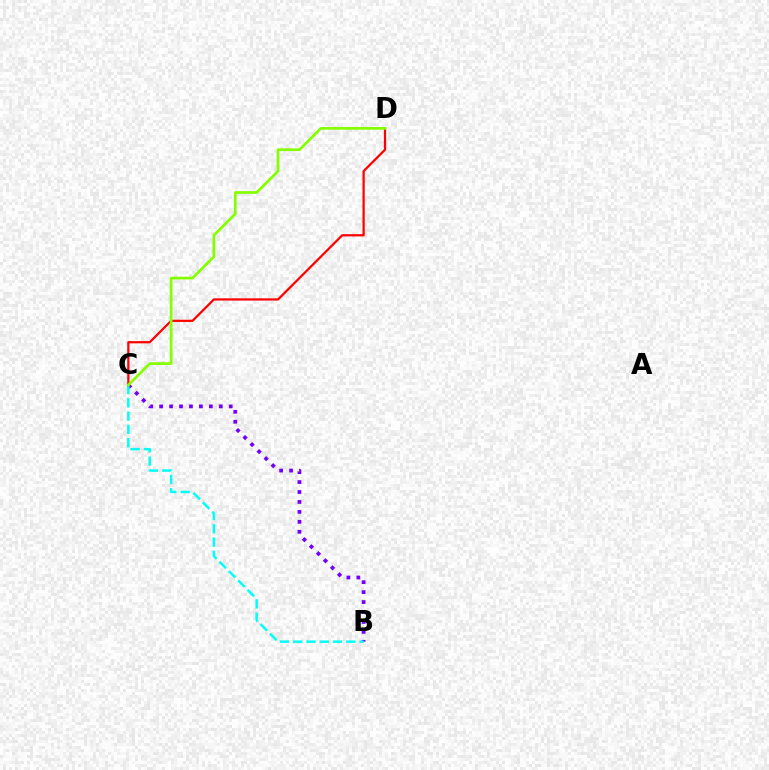{('B', 'C'): [{'color': '#7200ff', 'line_style': 'dotted', 'thickness': 2.7}, {'color': '#00fff6', 'line_style': 'dashed', 'thickness': 1.8}], ('C', 'D'): [{'color': '#ff0000', 'line_style': 'solid', 'thickness': 1.61}, {'color': '#84ff00', 'line_style': 'solid', 'thickness': 1.95}]}